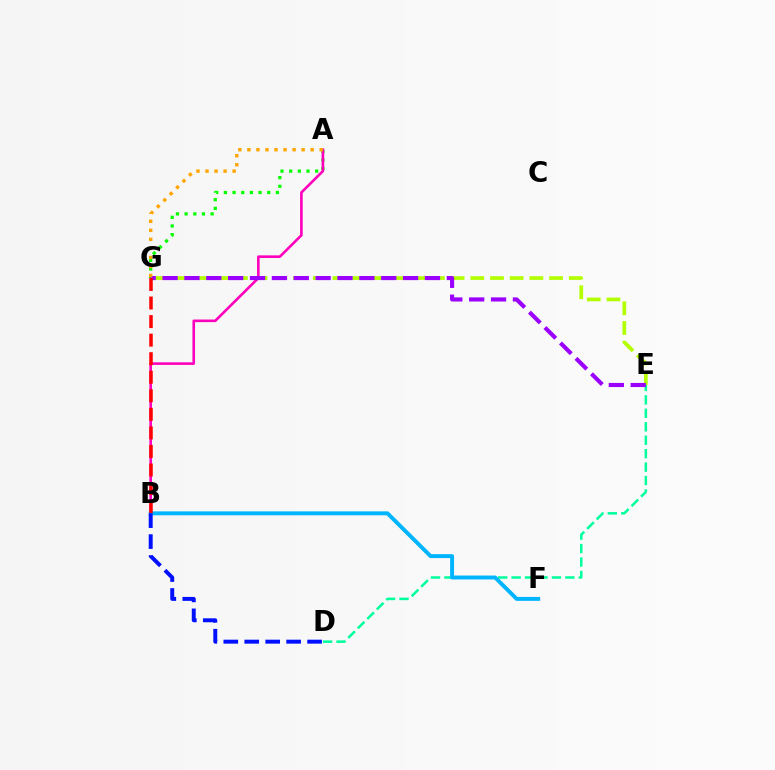{('A', 'G'): [{'color': '#08ff00', 'line_style': 'dotted', 'thickness': 2.35}, {'color': '#ffa500', 'line_style': 'dotted', 'thickness': 2.46}], ('E', 'G'): [{'color': '#b3ff00', 'line_style': 'dashed', 'thickness': 2.68}, {'color': '#9b00ff', 'line_style': 'dashed', 'thickness': 2.97}], ('D', 'E'): [{'color': '#00ff9d', 'line_style': 'dashed', 'thickness': 1.83}], ('A', 'B'): [{'color': '#ff00bd', 'line_style': 'solid', 'thickness': 1.88}], ('B', 'F'): [{'color': '#00b5ff', 'line_style': 'solid', 'thickness': 2.82}], ('B', 'D'): [{'color': '#0010ff', 'line_style': 'dashed', 'thickness': 2.85}], ('B', 'G'): [{'color': '#ff0000', 'line_style': 'dashed', 'thickness': 2.52}]}